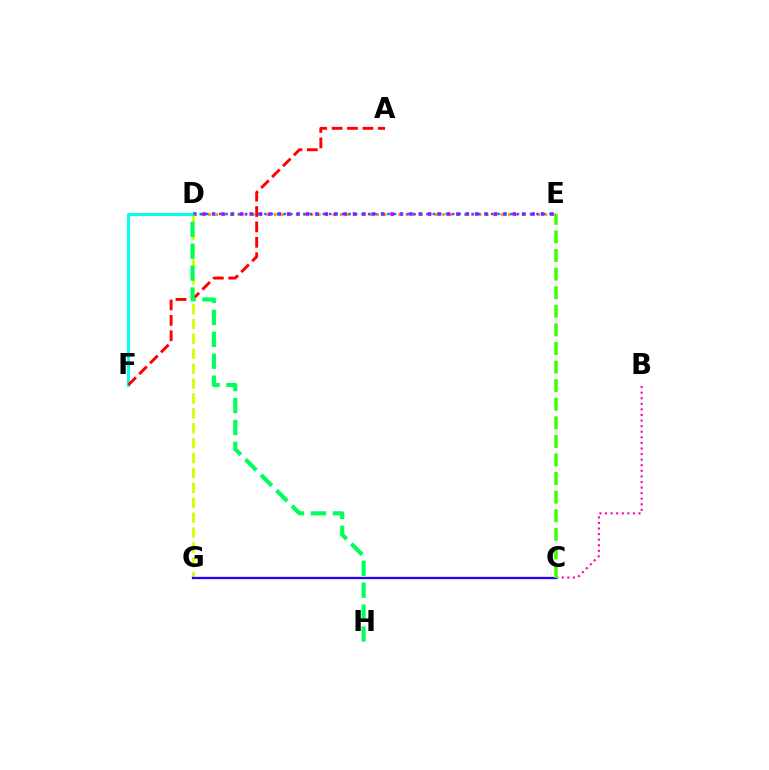{('D', 'G'): [{'color': '#d1ff00', 'line_style': 'dashed', 'thickness': 2.02}], ('B', 'C'): [{'color': '#ff00ac', 'line_style': 'dotted', 'thickness': 1.52}], ('D', 'E'): [{'color': '#ff9400', 'line_style': 'dotted', 'thickness': 1.99}, {'color': '#b900ff', 'line_style': 'dotted', 'thickness': 2.55}, {'color': '#0074ff', 'line_style': 'dotted', 'thickness': 1.76}], ('C', 'G'): [{'color': '#2500ff', 'line_style': 'solid', 'thickness': 1.65}], ('C', 'E'): [{'color': '#3dff00', 'line_style': 'dashed', 'thickness': 2.53}], ('D', 'F'): [{'color': '#00fff6', 'line_style': 'solid', 'thickness': 2.15}], ('A', 'F'): [{'color': '#ff0000', 'line_style': 'dashed', 'thickness': 2.09}], ('D', 'H'): [{'color': '#00ff5c', 'line_style': 'dashed', 'thickness': 2.98}]}